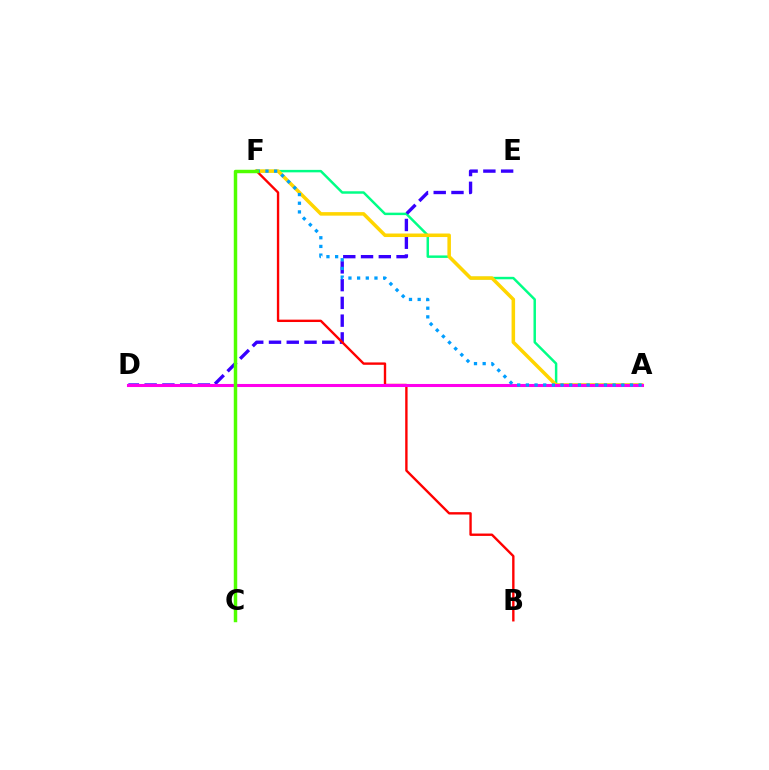{('A', 'F'): [{'color': '#00ff86', 'line_style': 'solid', 'thickness': 1.78}, {'color': '#ffd500', 'line_style': 'solid', 'thickness': 2.54}, {'color': '#009eff', 'line_style': 'dotted', 'thickness': 2.36}], ('D', 'E'): [{'color': '#3700ff', 'line_style': 'dashed', 'thickness': 2.41}], ('B', 'F'): [{'color': '#ff0000', 'line_style': 'solid', 'thickness': 1.71}], ('A', 'D'): [{'color': '#ff00ed', 'line_style': 'solid', 'thickness': 2.21}], ('C', 'F'): [{'color': '#4fff00', 'line_style': 'solid', 'thickness': 2.49}]}